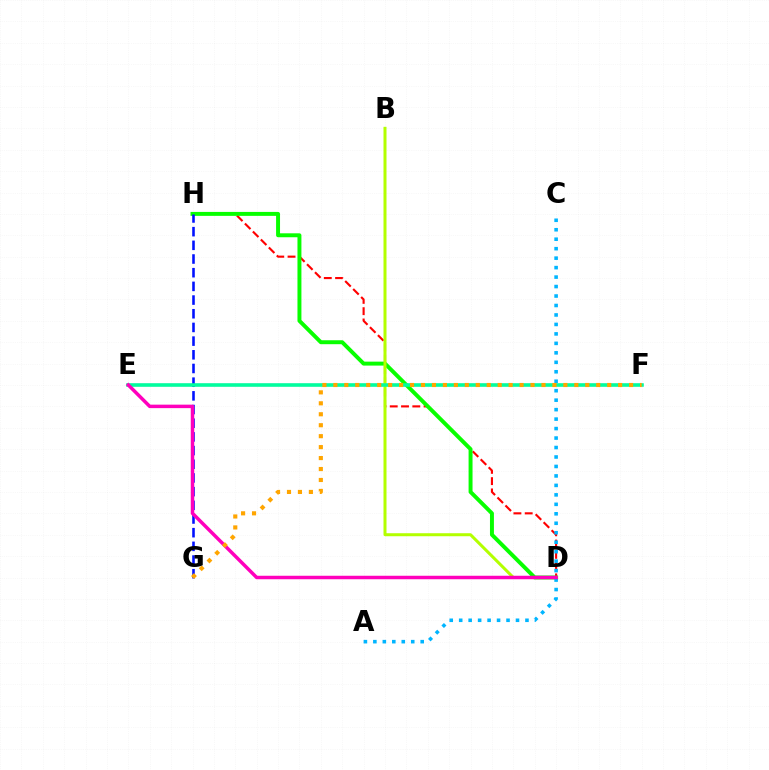{('E', 'F'): [{'color': '#9b00ff', 'line_style': 'solid', 'thickness': 1.57}, {'color': '#00ff9d', 'line_style': 'solid', 'thickness': 2.56}], ('D', 'H'): [{'color': '#ff0000', 'line_style': 'dashed', 'thickness': 1.53}, {'color': '#08ff00', 'line_style': 'solid', 'thickness': 2.84}], ('G', 'H'): [{'color': '#0010ff', 'line_style': 'dashed', 'thickness': 1.86}], ('A', 'C'): [{'color': '#00b5ff', 'line_style': 'dotted', 'thickness': 2.57}], ('B', 'D'): [{'color': '#b3ff00', 'line_style': 'solid', 'thickness': 2.17}], ('D', 'E'): [{'color': '#ff00bd', 'line_style': 'solid', 'thickness': 2.51}], ('F', 'G'): [{'color': '#ffa500', 'line_style': 'dotted', 'thickness': 2.98}]}